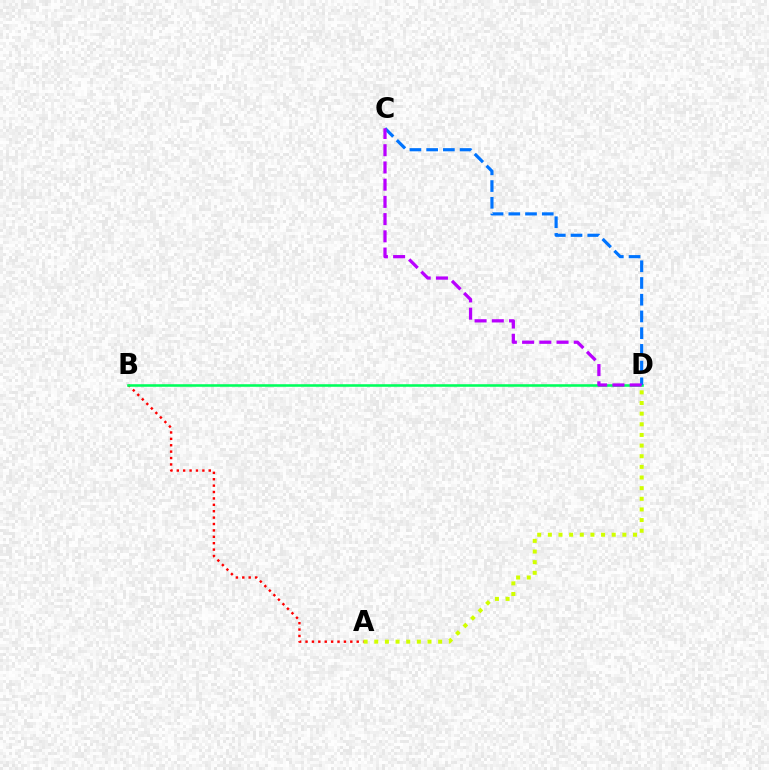{('A', 'B'): [{'color': '#ff0000', 'line_style': 'dotted', 'thickness': 1.74}], ('B', 'D'): [{'color': '#00ff5c', 'line_style': 'solid', 'thickness': 1.85}], ('C', 'D'): [{'color': '#0074ff', 'line_style': 'dashed', 'thickness': 2.27}, {'color': '#b900ff', 'line_style': 'dashed', 'thickness': 2.34}], ('A', 'D'): [{'color': '#d1ff00', 'line_style': 'dotted', 'thickness': 2.89}]}